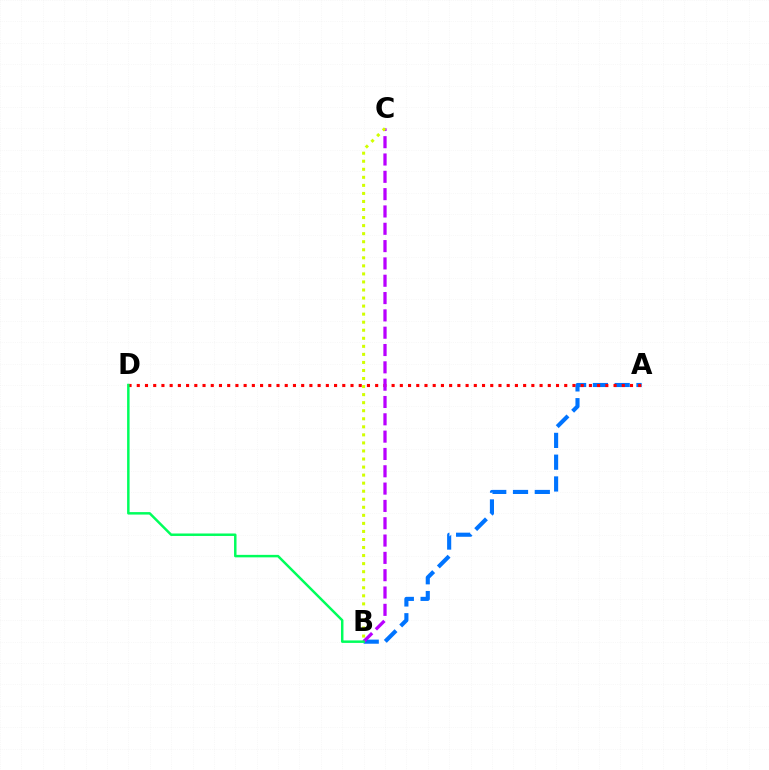{('A', 'B'): [{'color': '#0074ff', 'line_style': 'dashed', 'thickness': 2.96}], ('A', 'D'): [{'color': '#ff0000', 'line_style': 'dotted', 'thickness': 2.23}], ('B', 'C'): [{'color': '#b900ff', 'line_style': 'dashed', 'thickness': 2.35}, {'color': '#d1ff00', 'line_style': 'dotted', 'thickness': 2.19}], ('B', 'D'): [{'color': '#00ff5c', 'line_style': 'solid', 'thickness': 1.78}]}